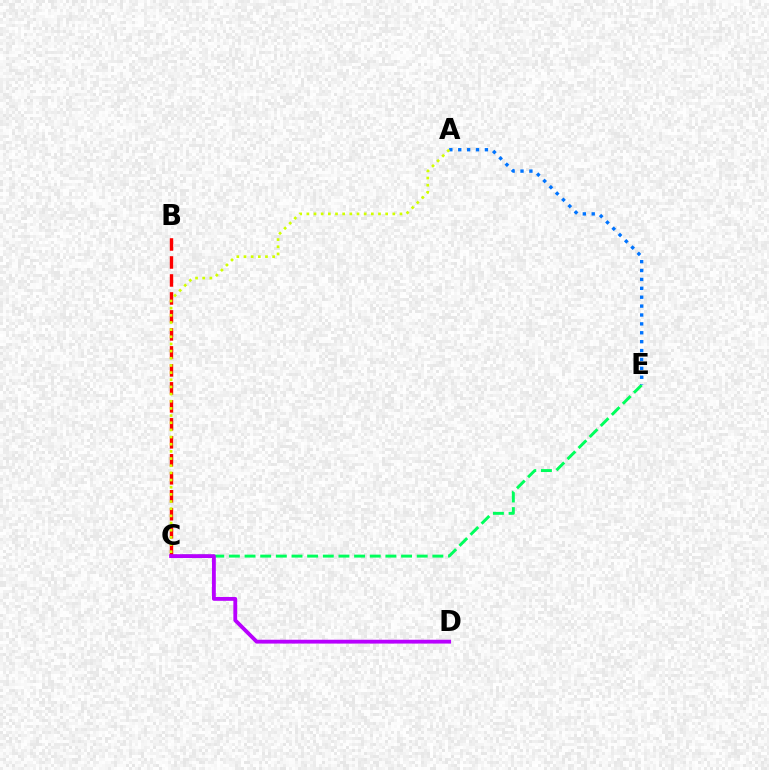{('C', 'E'): [{'color': '#00ff5c', 'line_style': 'dashed', 'thickness': 2.13}], ('A', 'E'): [{'color': '#0074ff', 'line_style': 'dotted', 'thickness': 2.42}], ('B', 'C'): [{'color': '#ff0000', 'line_style': 'dashed', 'thickness': 2.44}], ('A', 'C'): [{'color': '#d1ff00', 'line_style': 'dotted', 'thickness': 1.95}], ('C', 'D'): [{'color': '#b900ff', 'line_style': 'solid', 'thickness': 2.76}]}